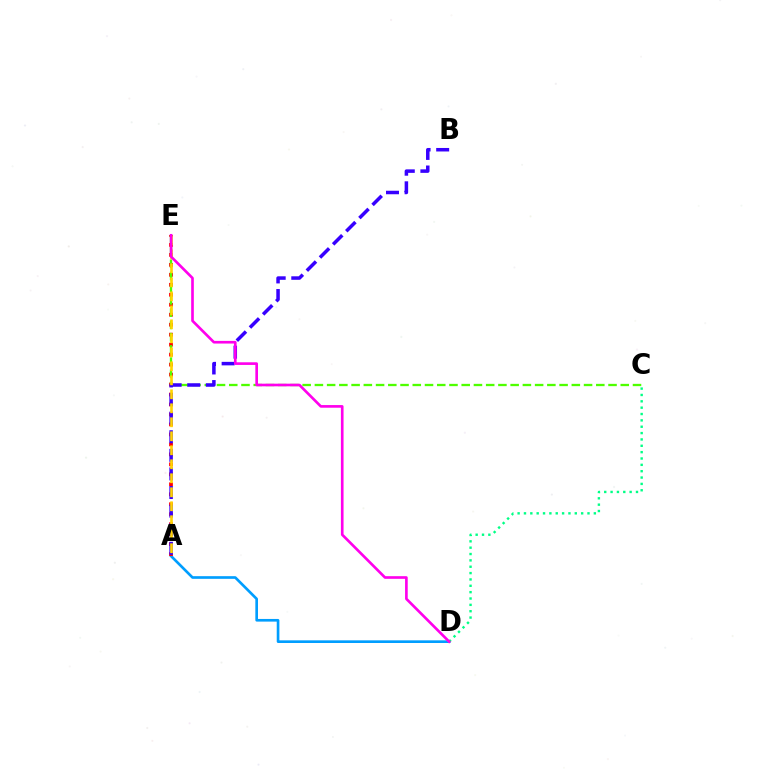{('A', 'D'): [{'color': '#009eff', 'line_style': 'solid', 'thickness': 1.92}], ('A', 'E'): [{'color': '#ff0000', 'line_style': 'dotted', 'thickness': 2.71}, {'color': '#ffd500', 'line_style': 'dashed', 'thickness': 1.9}], ('C', 'E'): [{'color': '#4fff00', 'line_style': 'dashed', 'thickness': 1.66}], ('A', 'B'): [{'color': '#3700ff', 'line_style': 'dashed', 'thickness': 2.53}], ('C', 'D'): [{'color': '#00ff86', 'line_style': 'dotted', 'thickness': 1.73}], ('D', 'E'): [{'color': '#ff00ed', 'line_style': 'solid', 'thickness': 1.91}]}